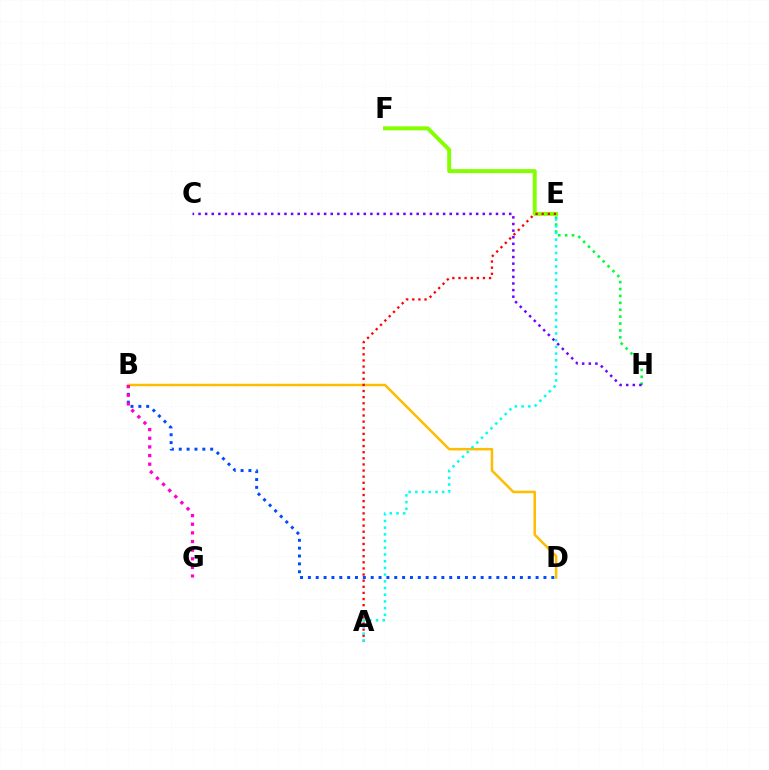{('B', 'D'): [{'color': '#ffbd00', 'line_style': 'solid', 'thickness': 1.81}, {'color': '#004bff', 'line_style': 'dotted', 'thickness': 2.13}], ('E', 'F'): [{'color': '#84ff00', 'line_style': 'solid', 'thickness': 2.84}], ('A', 'E'): [{'color': '#ff0000', 'line_style': 'dotted', 'thickness': 1.66}, {'color': '#00fff6', 'line_style': 'dotted', 'thickness': 1.82}], ('E', 'H'): [{'color': '#00ff39', 'line_style': 'dotted', 'thickness': 1.88}], ('C', 'H'): [{'color': '#7200ff', 'line_style': 'dotted', 'thickness': 1.8}], ('B', 'G'): [{'color': '#ff00cf', 'line_style': 'dotted', 'thickness': 2.35}]}